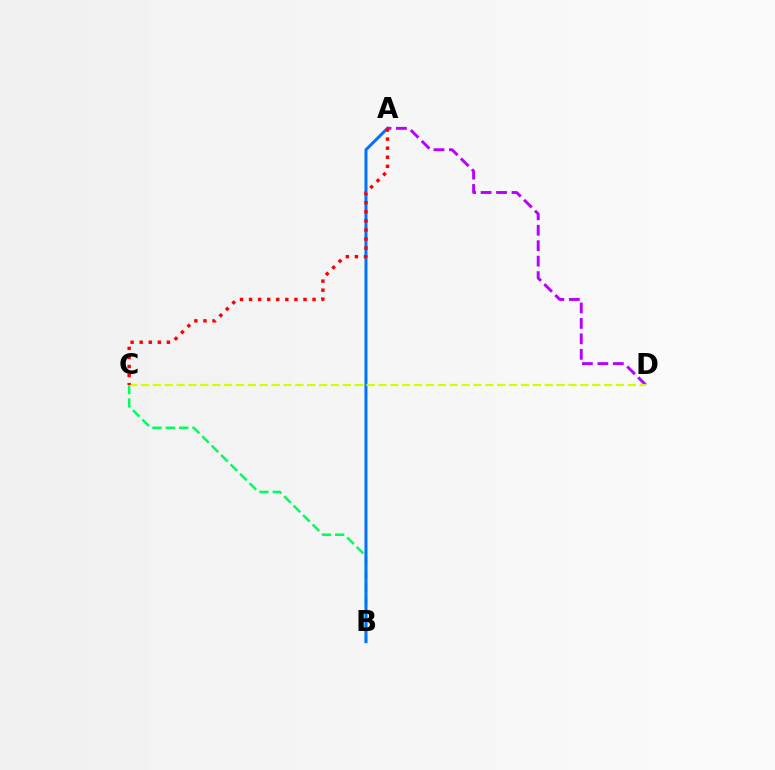{('B', 'C'): [{'color': '#00ff5c', 'line_style': 'dashed', 'thickness': 1.81}], ('A', 'B'): [{'color': '#0074ff', 'line_style': 'solid', 'thickness': 2.16}], ('A', 'D'): [{'color': '#b900ff', 'line_style': 'dashed', 'thickness': 2.1}], ('C', 'D'): [{'color': '#d1ff00', 'line_style': 'dashed', 'thickness': 1.61}], ('A', 'C'): [{'color': '#ff0000', 'line_style': 'dotted', 'thickness': 2.46}]}